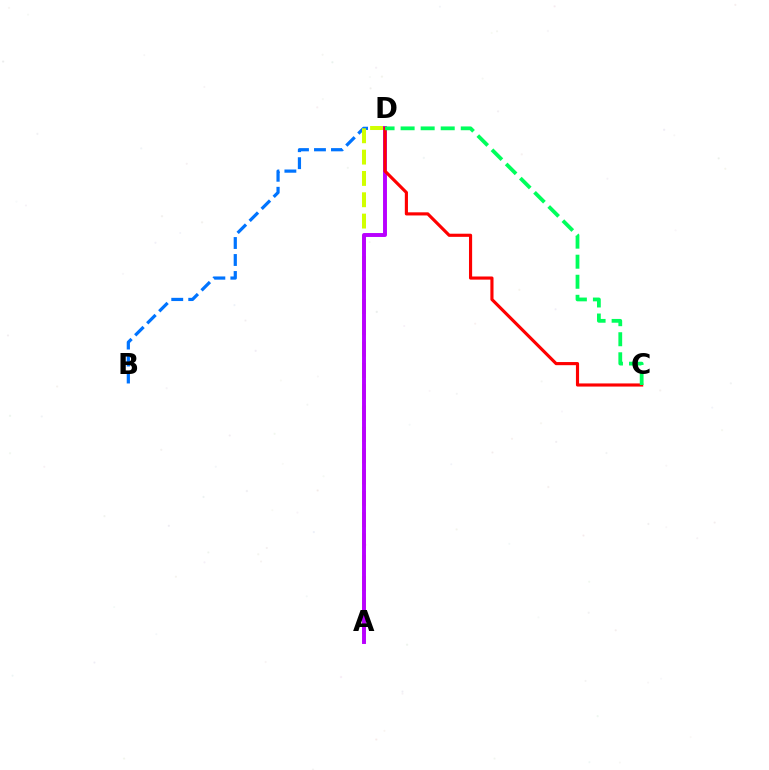{('B', 'D'): [{'color': '#0074ff', 'line_style': 'dashed', 'thickness': 2.31}], ('A', 'D'): [{'color': '#d1ff00', 'line_style': 'dashed', 'thickness': 2.9}, {'color': '#b900ff', 'line_style': 'solid', 'thickness': 2.82}], ('C', 'D'): [{'color': '#ff0000', 'line_style': 'solid', 'thickness': 2.26}, {'color': '#00ff5c', 'line_style': 'dashed', 'thickness': 2.72}]}